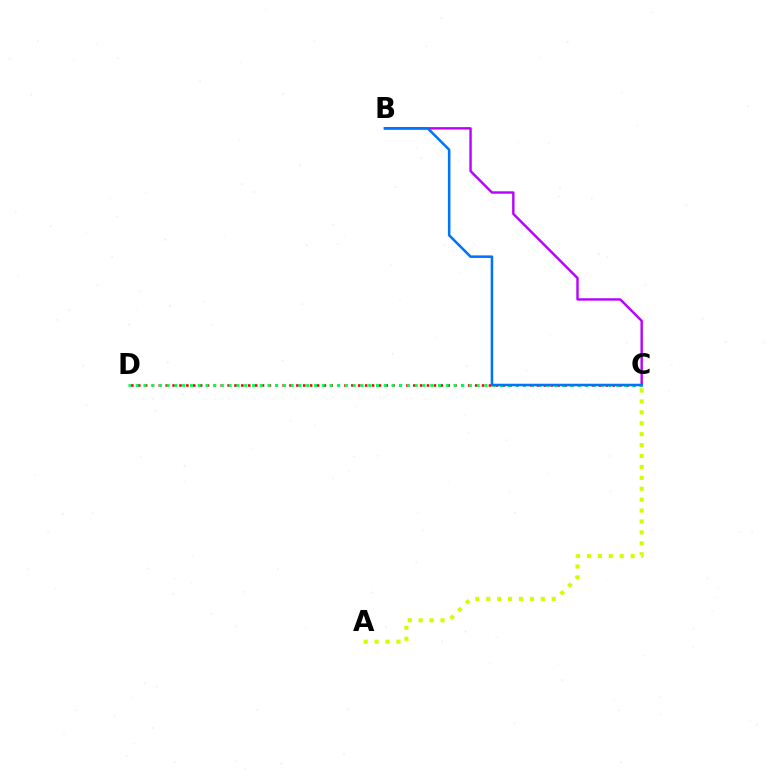{('C', 'D'): [{'color': '#ff0000', 'line_style': 'dotted', 'thickness': 1.87}, {'color': '#00ff5c', 'line_style': 'dotted', 'thickness': 2.11}], ('B', 'C'): [{'color': '#b900ff', 'line_style': 'solid', 'thickness': 1.73}, {'color': '#0074ff', 'line_style': 'solid', 'thickness': 1.84}], ('A', 'C'): [{'color': '#d1ff00', 'line_style': 'dotted', 'thickness': 2.97}]}